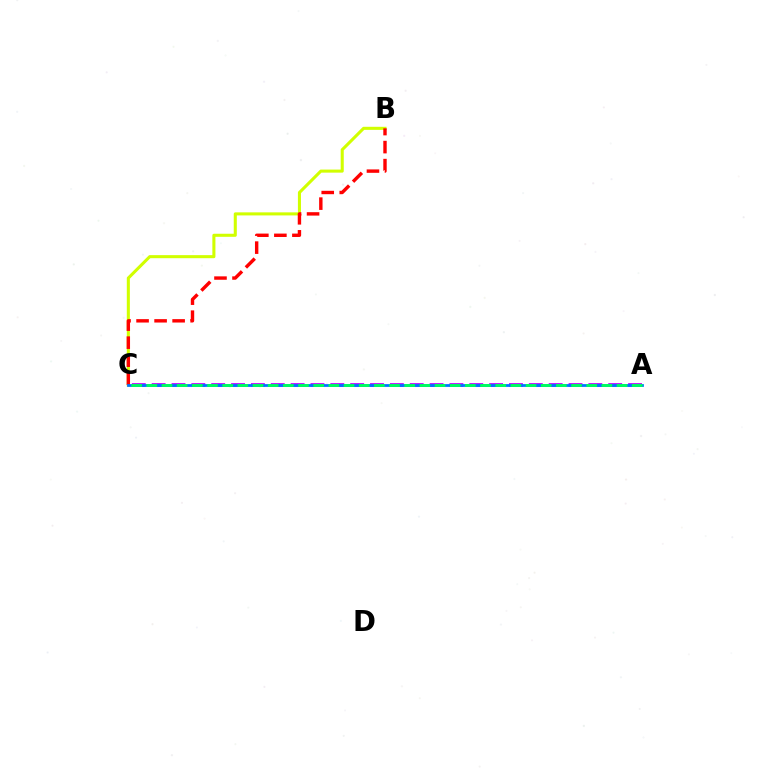{('B', 'C'): [{'color': '#d1ff00', 'line_style': 'solid', 'thickness': 2.21}, {'color': '#ff0000', 'line_style': 'dashed', 'thickness': 2.45}], ('A', 'C'): [{'color': '#b900ff', 'line_style': 'dashed', 'thickness': 2.7}, {'color': '#0074ff', 'line_style': 'solid', 'thickness': 1.99}, {'color': '#00ff5c', 'line_style': 'dashed', 'thickness': 2.06}]}